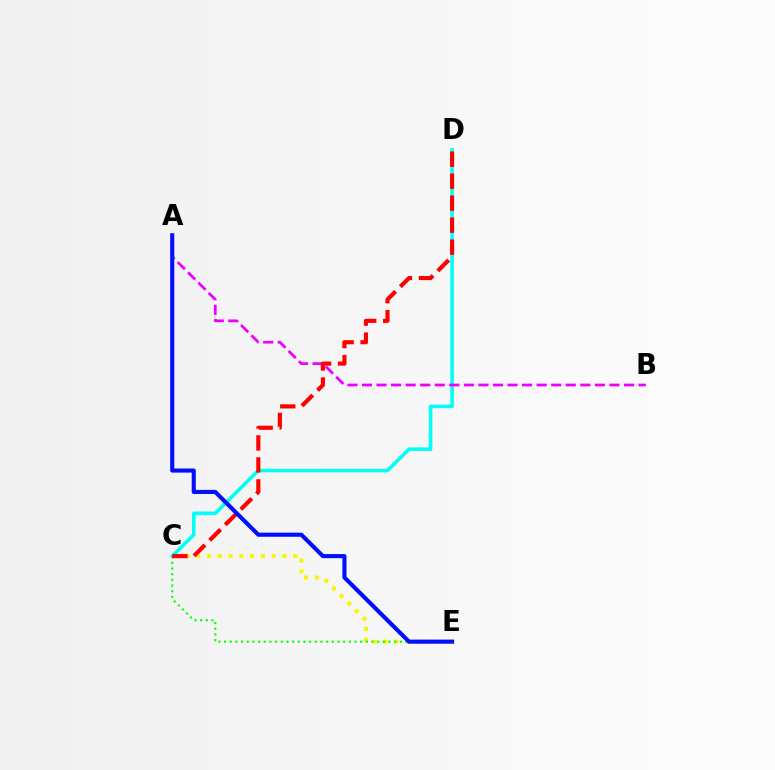{('C', 'E'): [{'color': '#fcf500', 'line_style': 'dotted', 'thickness': 2.93}, {'color': '#08ff00', 'line_style': 'dotted', 'thickness': 1.54}], ('C', 'D'): [{'color': '#00fff6', 'line_style': 'solid', 'thickness': 2.58}, {'color': '#ff0000', 'line_style': 'dashed', 'thickness': 2.99}], ('A', 'B'): [{'color': '#ee00ff', 'line_style': 'dashed', 'thickness': 1.98}], ('A', 'E'): [{'color': '#0010ff', 'line_style': 'solid', 'thickness': 2.96}]}